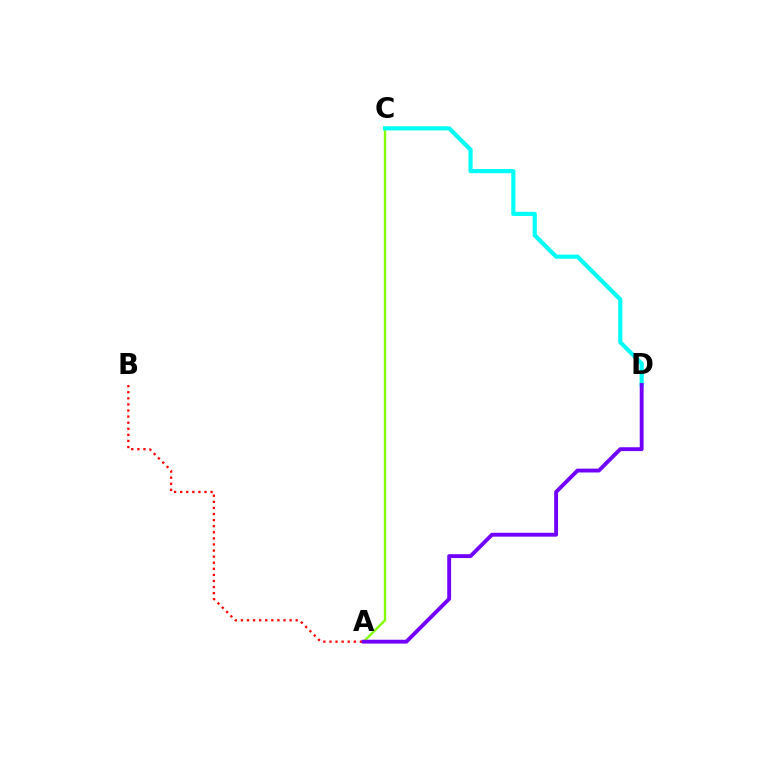{('A', 'B'): [{'color': '#ff0000', 'line_style': 'dotted', 'thickness': 1.65}], ('A', 'C'): [{'color': '#84ff00', 'line_style': 'solid', 'thickness': 1.72}], ('C', 'D'): [{'color': '#00fff6', 'line_style': 'solid', 'thickness': 3.0}], ('A', 'D'): [{'color': '#7200ff', 'line_style': 'solid', 'thickness': 2.78}]}